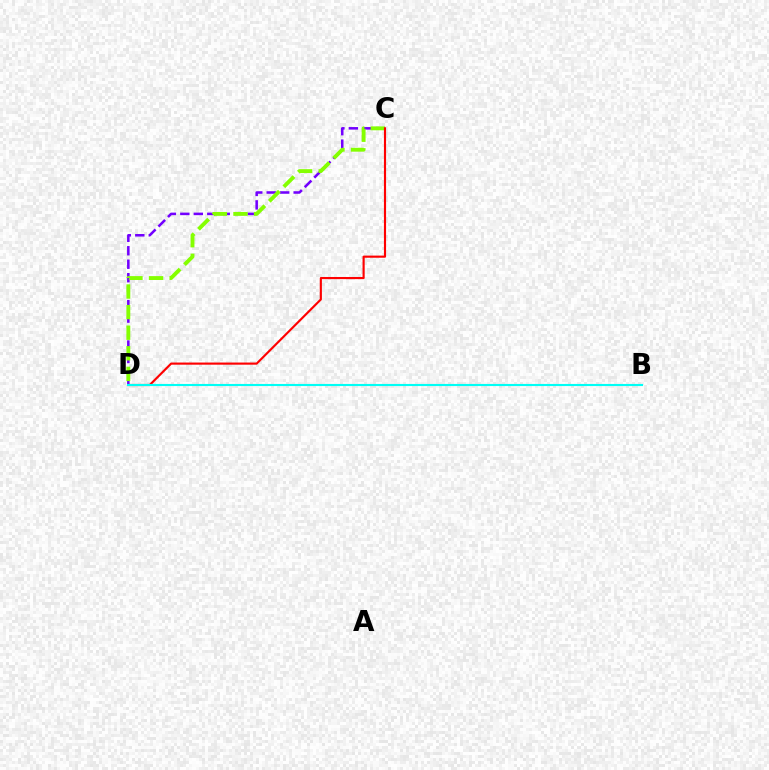{('C', 'D'): [{'color': '#7200ff', 'line_style': 'dashed', 'thickness': 1.83}, {'color': '#84ff00', 'line_style': 'dashed', 'thickness': 2.8}, {'color': '#ff0000', 'line_style': 'solid', 'thickness': 1.54}], ('B', 'D'): [{'color': '#00fff6', 'line_style': 'solid', 'thickness': 1.52}]}